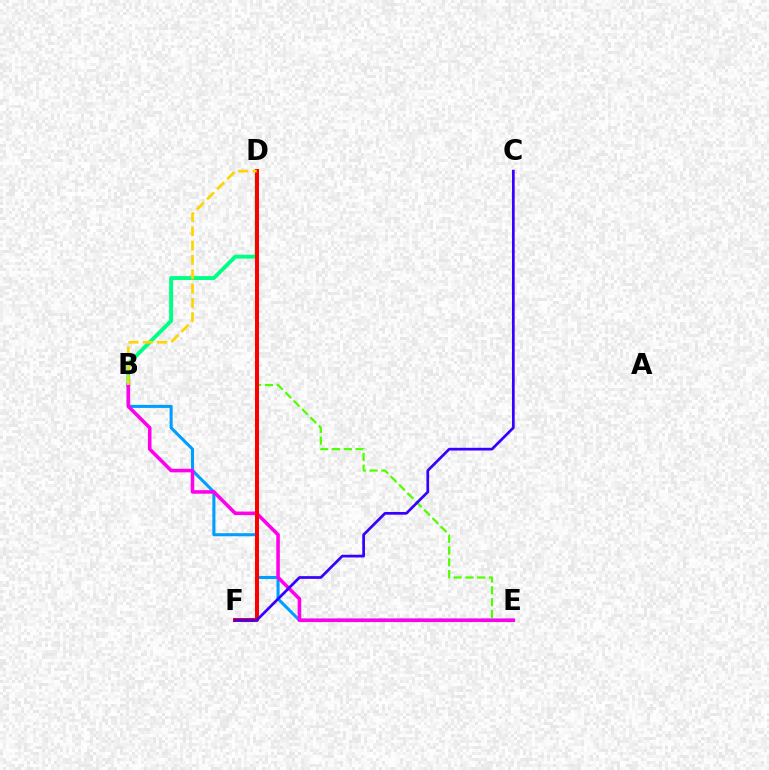{('B', 'D'): [{'color': '#00ff86', 'line_style': 'solid', 'thickness': 2.83}, {'color': '#ffd500', 'line_style': 'dashed', 'thickness': 1.94}], ('D', 'E'): [{'color': '#4fff00', 'line_style': 'dashed', 'thickness': 1.6}], ('B', 'E'): [{'color': '#009eff', 'line_style': 'solid', 'thickness': 2.21}, {'color': '#ff00ed', 'line_style': 'solid', 'thickness': 2.56}], ('D', 'F'): [{'color': '#ff0000', 'line_style': 'solid', 'thickness': 2.88}], ('C', 'F'): [{'color': '#3700ff', 'line_style': 'solid', 'thickness': 1.96}]}